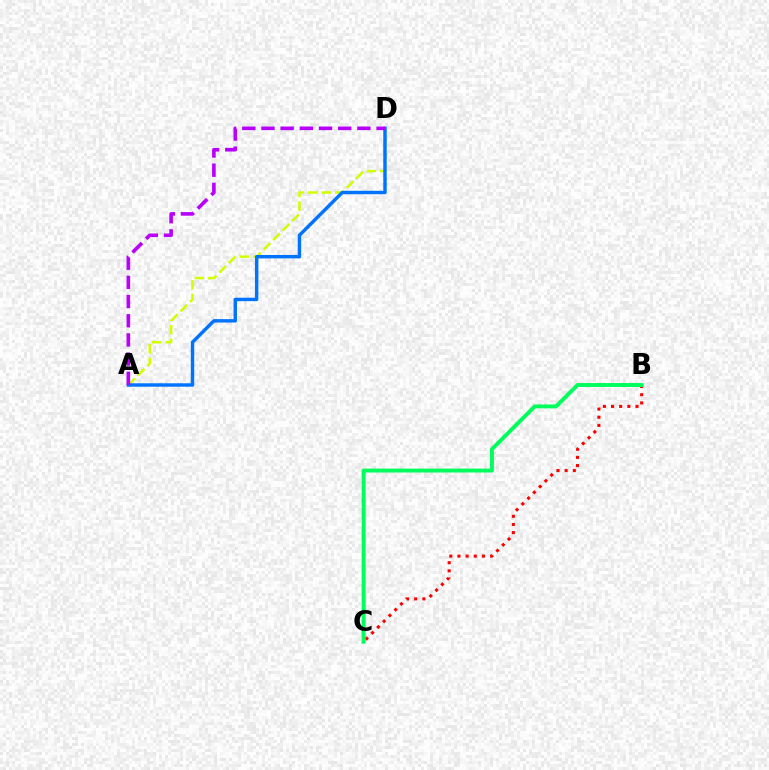{('A', 'D'): [{'color': '#d1ff00', 'line_style': 'dashed', 'thickness': 1.83}, {'color': '#0074ff', 'line_style': 'solid', 'thickness': 2.47}, {'color': '#b900ff', 'line_style': 'dashed', 'thickness': 2.61}], ('B', 'C'): [{'color': '#ff0000', 'line_style': 'dotted', 'thickness': 2.22}, {'color': '#00ff5c', 'line_style': 'solid', 'thickness': 2.82}]}